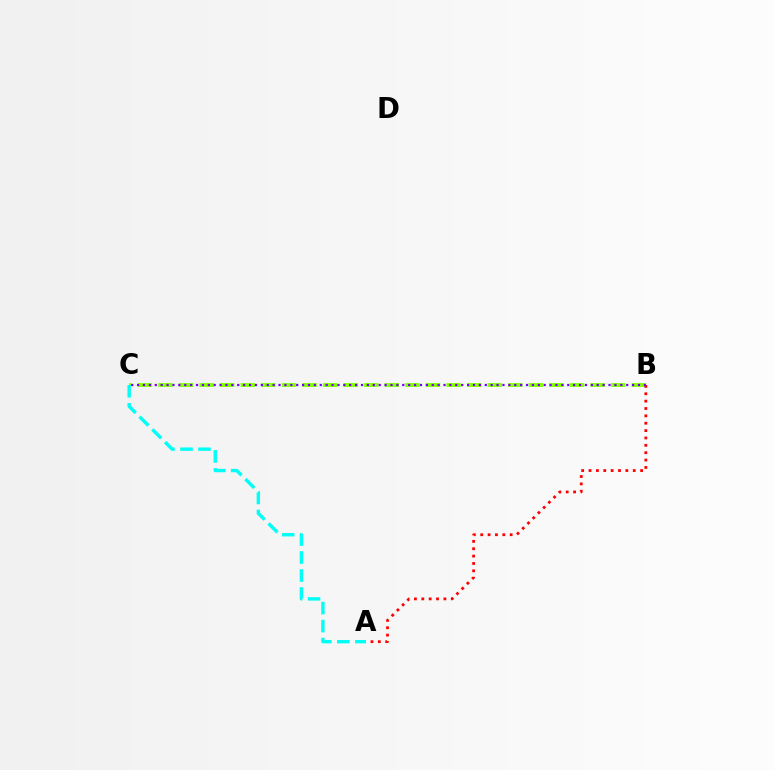{('B', 'C'): [{'color': '#84ff00', 'line_style': 'dashed', 'thickness': 2.8}, {'color': '#7200ff', 'line_style': 'dotted', 'thickness': 1.6}], ('A', 'C'): [{'color': '#00fff6', 'line_style': 'dashed', 'thickness': 2.45}], ('A', 'B'): [{'color': '#ff0000', 'line_style': 'dotted', 'thickness': 2.0}]}